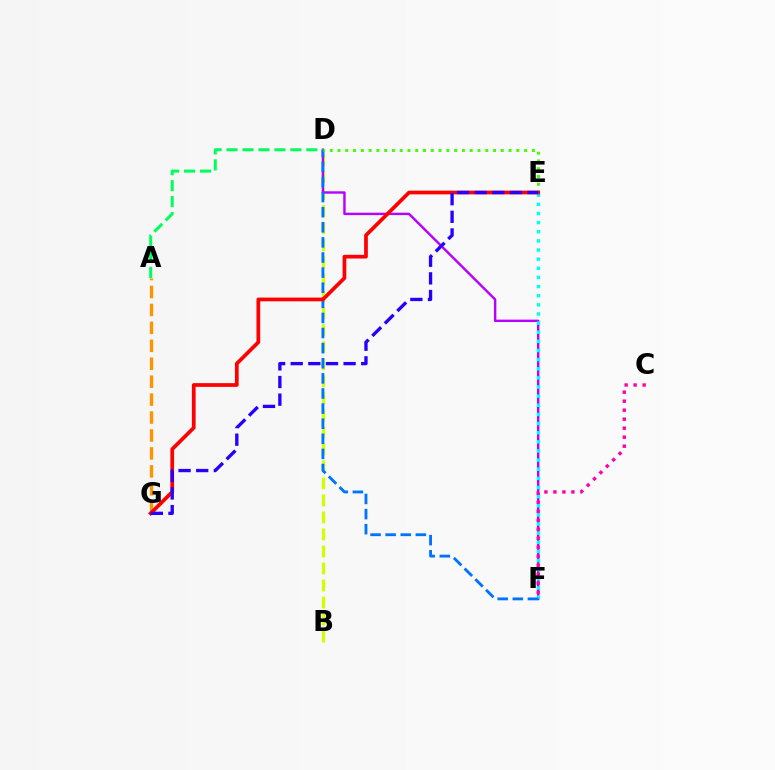{('B', 'D'): [{'color': '#d1ff00', 'line_style': 'dashed', 'thickness': 2.31}], ('A', 'G'): [{'color': '#ff9400', 'line_style': 'dashed', 'thickness': 2.44}], ('D', 'F'): [{'color': '#b900ff', 'line_style': 'solid', 'thickness': 1.74}, {'color': '#0074ff', 'line_style': 'dashed', 'thickness': 2.05}], ('A', 'D'): [{'color': '#00ff5c', 'line_style': 'dashed', 'thickness': 2.17}], ('E', 'F'): [{'color': '#00fff6', 'line_style': 'dotted', 'thickness': 2.48}], ('D', 'E'): [{'color': '#3dff00', 'line_style': 'dotted', 'thickness': 2.11}], ('E', 'G'): [{'color': '#ff0000', 'line_style': 'solid', 'thickness': 2.68}, {'color': '#2500ff', 'line_style': 'dashed', 'thickness': 2.4}], ('C', 'F'): [{'color': '#ff00ac', 'line_style': 'dotted', 'thickness': 2.45}]}